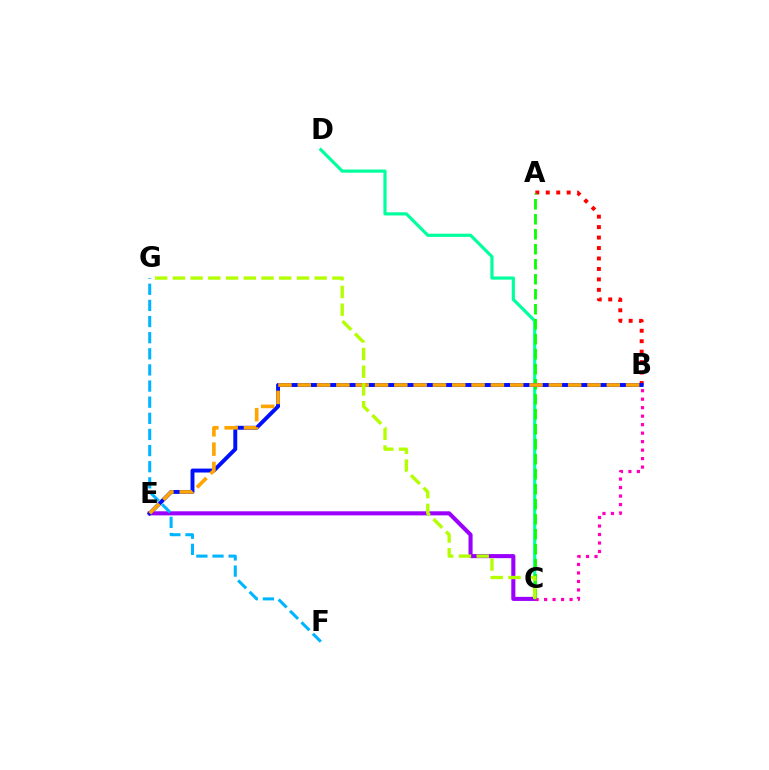{('C', 'D'): [{'color': '#00ff9d', 'line_style': 'solid', 'thickness': 2.29}], ('C', 'E'): [{'color': '#9b00ff', 'line_style': 'solid', 'thickness': 2.94}], ('A', 'B'): [{'color': '#ff0000', 'line_style': 'dotted', 'thickness': 2.84}], ('A', 'C'): [{'color': '#08ff00', 'line_style': 'dashed', 'thickness': 2.04}], ('B', 'E'): [{'color': '#0010ff', 'line_style': 'solid', 'thickness': 2.83}, {'color': '#ffa500', 'line_style': 'dashed', 'thickness': 2.62}], ('B', 'C'): [{'color': '#ff00bd', 'line_style': 'dotted', 'thickness': 2.31}], ('C', 'G'): [{'color': '#b3ff00', 'line_style': 'dashed', 'thickness': 2.41}], ('F', 'G'): [{'color': '#00b5ff', 'line_style': 'dashed', 'thickness': 2.19}]}